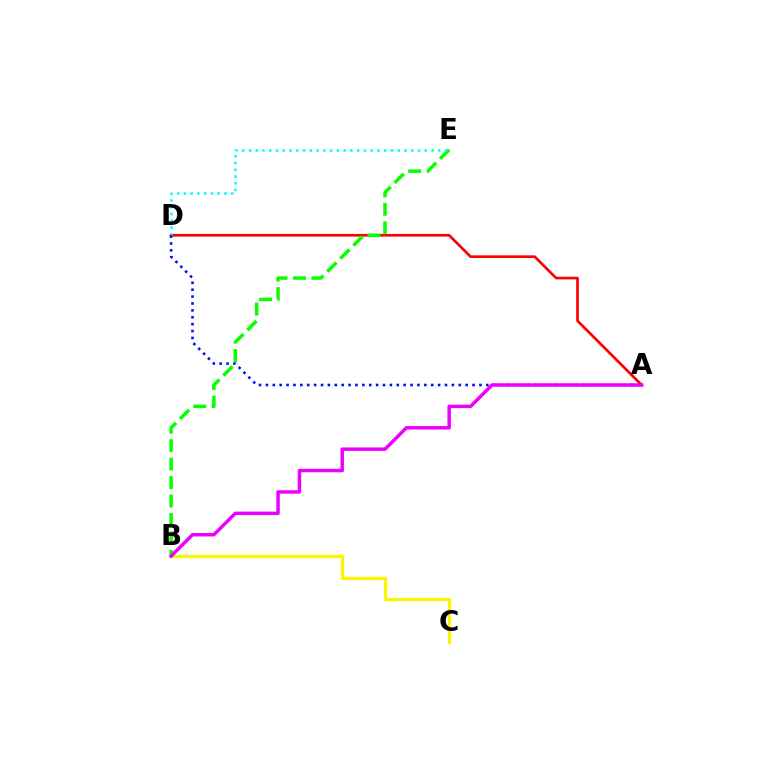{('A', 'D'): [{'color': '#ff0000', 'line_style': 'solid', 'thickness': 1.93}, {'color': '#0010ff', 'line_style': 'dotted', 'thickness': 1.87}], ('B', 'C'): [{'color': '#fcf500', 'line_style': 'solid', 'thickness': 2.34}], ('B', 'E'): [{'color': '#08ff00', 'line_style': 'dashed', 'thickness': 2.51}], ('D', 'E'): [{'color': '#00fff6', 'line_style': 'dotted', 'thickness': 1.84}], ('A', 'B'): [{'color': '#ee00ff', 'line_style': 'solid', 'thickness': 2.49}]}